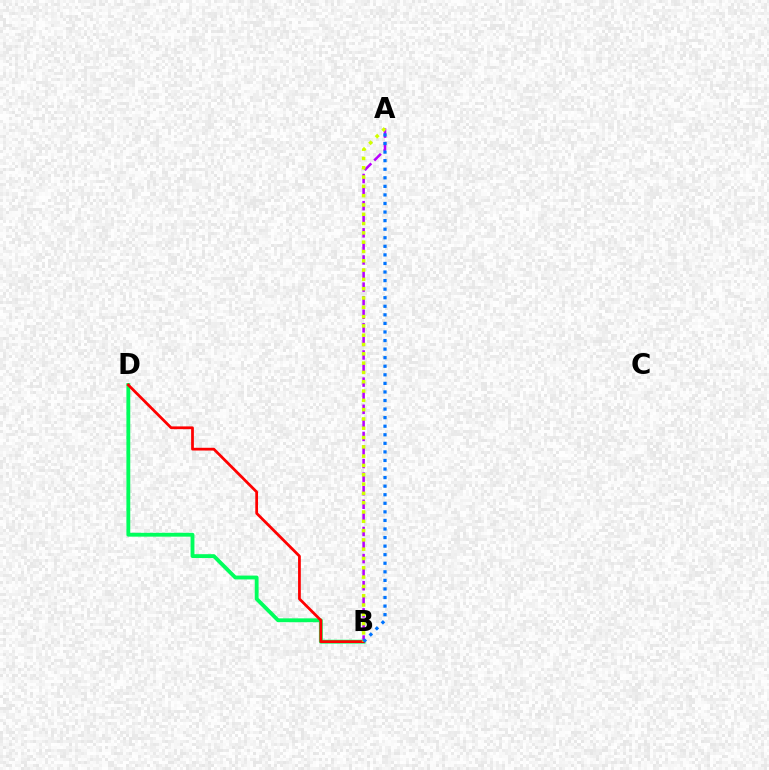{('A', 'B'): [{'color': '#b900ff', 'line_style': 'dashed', 'thickness': 1.84}, {'color': '#d1ff00', 'line_style': 'dotted', 'thickness': 2.53}, {'color': '#0074ff', 'line_style': 'dotted', 'thickness': 2.33}], ('B', 'D'): [{'color': '#00ff5c', 'line_style': 'solid', 'thickness': 2.77}, {'color': '#ff0000', 'line_style': 'solid', 'thickness': 1.98}]}